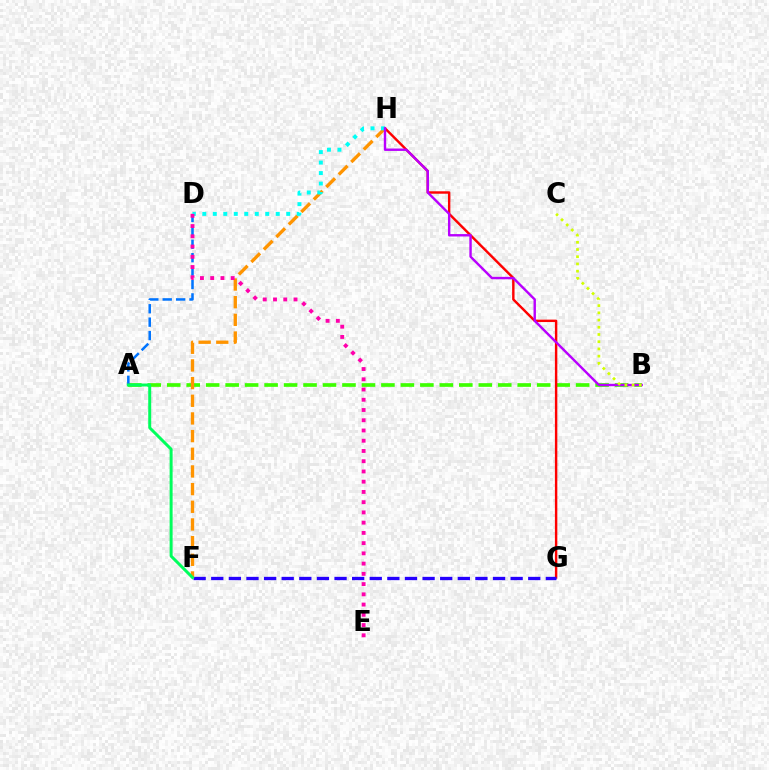{('A', 'B'): [{'color': '#3dff00', 'line_style': 'dashed', 'thickness': 2.65}], ('A', 'D'): [{'color': '#0074ff', 'line_style': 'dashed', 'thickness': 1.82}], ('F', 'H'): [{'color': '#ff9400', 'line_style': 'dashed', 'thickness': 2.4}], ('G', 'H'): [{'color': '#ff0000', 'line_style': 'solid', 'thickness': 1.75}], ('F', 'G'): [{'color': '#2500ff', 'line_style': 'dashed', 'thickness': 2.39}], ('D', 'H'): [{'color': '#00fff6', 'line_style': 'dotted', 'thickness': 2.85}], ('B', 'H'): [{'color': '#b900ff', 'line_style': 'solid', 'thickness': 1.73}], ('D', 'E'): [{'color': '#ff00ac', 'line_style': 'dotted', 'thickness': 2.78}], ('A', 'F'): [{'color': '#00ff5c', 'line_style': 'solid', 'thickness': 2.14}], ('B', 'C'): [{'color': '#d1ff00', 'line_style': 'dotted', 'thickness': 1.96}]}